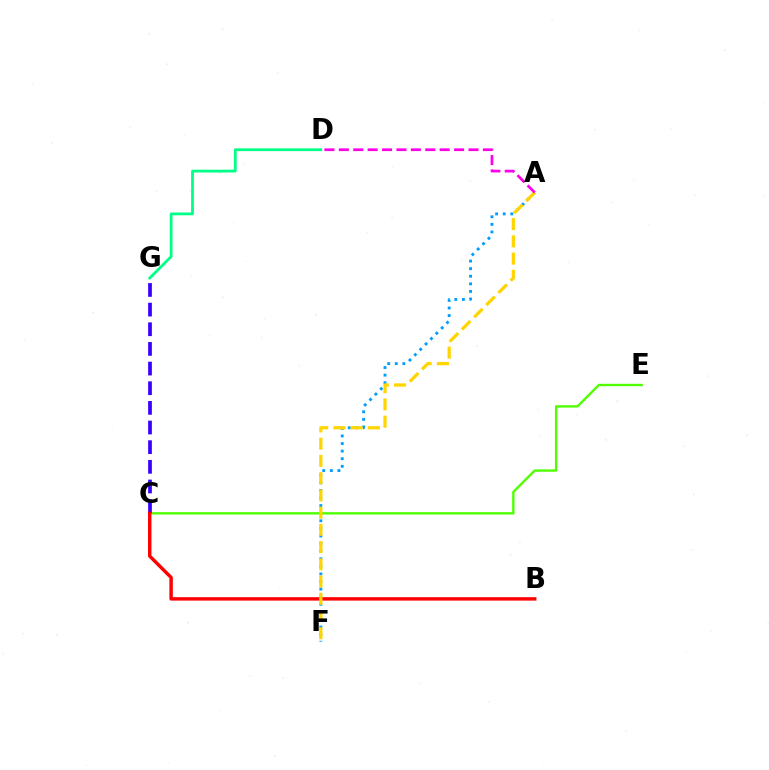{('A', 'F'): [{'color': '#009eff', 'line_style': 'dotted', 'thickness': 2.06}, {'color': '#ffd500', 'line_style': 'dashed', 'thickness': 2.34}], ('D', 'G'): [{'color': '#00ff86', 'line_style': 'solid', 'thickness': 2.0}], ('C', 'E'): [{'color': '#4fff00', 'line_style': 'solid', 'thickness': 1.71}], ('C', 'G'): [{'color': '#3700ff', 'line_style': 'dashed', 'thickness': 2.67}], ('B', 'C'): [{'color': '#ff0000', 'line_style': 'solid', 'thickness': 2.47}], ('A', 'D'): [{'color': '#ff00ed', 'line_style': 'dashed', 'thickness': 1.96}]}